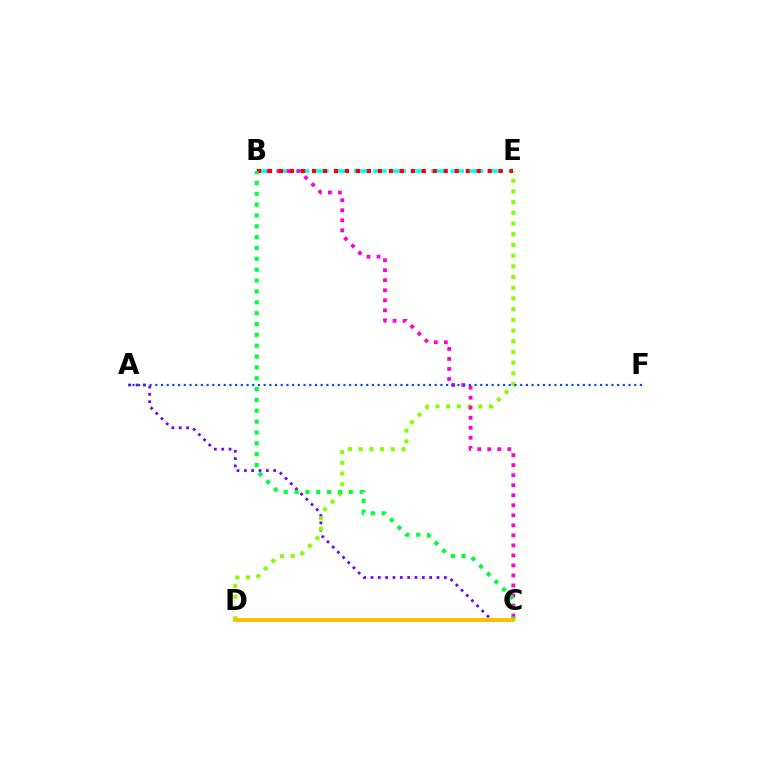{('A', 'C'): [{'color': '#7200ff', 'line_style': 'dotted', 'thickness': 1.99}], ('B', 'E'): [{'color': '#00fff6', 'line_style': 'dashed', 'thickness': 2.63}, {'color': '#ff0000', 'line_style': 'dotted', 'thickness': 2.98}], ('D', 'E'): [{'color': '#84ff00', 'line_style': 'dotted', 'thickness': 2.91}], ('B', 'C'): [{'color': '#ff00cf', 'line_style': 'dotted', 'thickness': 2.72}, {'color': '#00ff39', 'line_style': 'dotted', 'thickness': 2.95}], ('A', 'F'): [{'color': '#004bff', 'line_style': 'dotted', 'thickness': 1.55}], ('C', 'D'): [{'color': '#ffbd00', 'line_style': 'solid', 'thickness': 2.8}]}